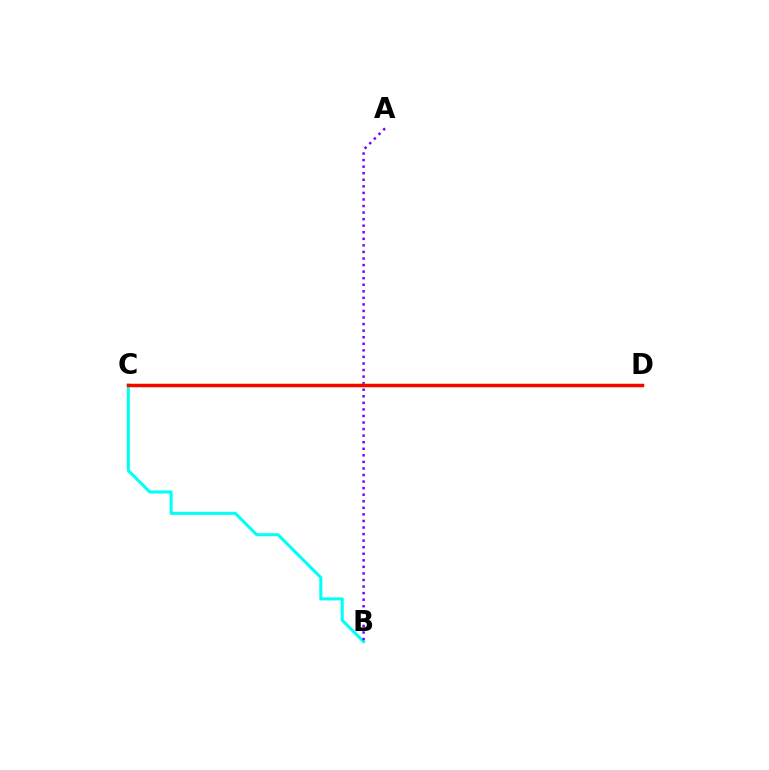{('B', 'C'): [{'color': '#00fff6', 'line_style': 'solid', 'thickness': 2.2}], ('A', 'B'): [{'color': '#7200ff', 'line_style': 'dotted', 'thickness': 1.78}], ('C', 'D'): [{'color': '#84ff00', 'line_style': 'solid', 'thickness': 2.46}, {'color': '#ff0000', 'line_style': 'solid', 'thickness': 2.44}]}